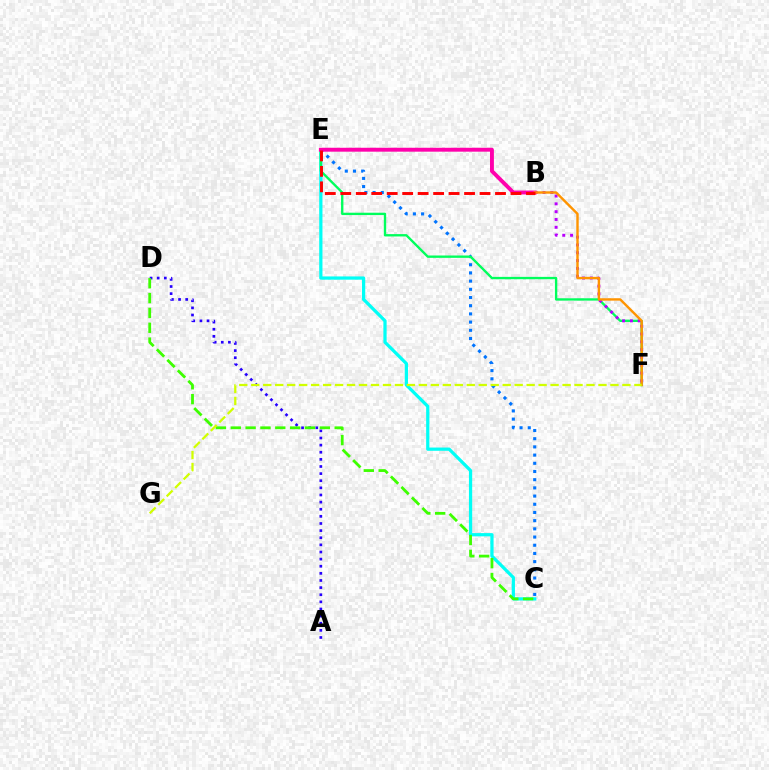{('C', 'E'): [{'color': '#0074ff', 'line_style': 'dotted', 'thickness': 2.23}, {'color': '#00fff6', 'line_style': 'solid', 'thickness': 2.33}], ('A', 'D'): [{'color': '#2500ff', 'line_style': 'dotted', 'thickness': 1.94}], ('C', 'D'): [{'color': '#3dff00', 'line_style': 'dashed', 'thickness': 2.02}], ('E', 'F'): [{'color': '#00ff5c', 'line_style': 'solid', 'thickness': 1.69}], ('B', 'F'): [{'color': '#b900ff', 'line_style': 'dotted', 'thickness': 2.12}, {'color': '#ff9400', 'line_style': 'solid', 'thickness': 1.74}], ('B', 'E'): [{'color': '#ff00ac', 'line_style': 'solid', 'thickness': 2.81}, {'color': '#ff0000', 'line_style': 'dashed', 'thickness': 2.1}], ('F', 'G'): [{'color': '#d1ff00', 'line_style': 'dashed', 'thickness': 1.63}]}